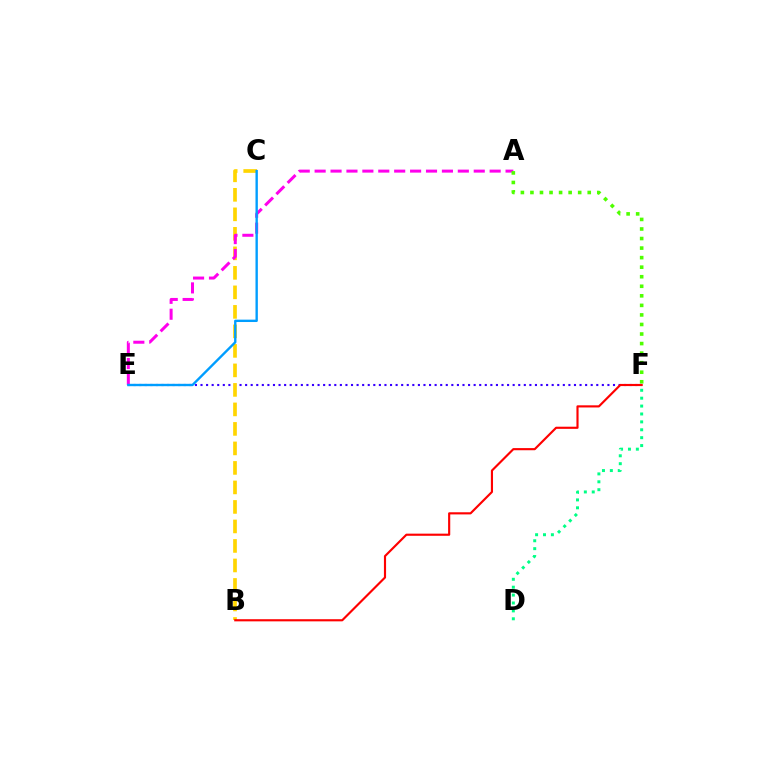{('E', 'F'): [{'color': '#3700ff', 'line_style': 'dotted', 'thickness': 1.51}], ('B', 'C'): [{'color': '#ffd500', 'line_style': 'dashed', 'thickness': 2.65}], ('A', 'E'): [{'color': '#ff00ed', 'line_style': 'dashed', 'thickness': 2.16}], ('A', 'F'): [{'color': '#4fff00', 'line_style': 'dotted', 'thickness': 2.59}], ('B', 'F'): [{'color': '#ff0000', 'line_style': 'solid', 'thickness': 1.54}], ('C', 'E'): [{'color': '#009eff', 'line_style': 'solid', 'thickness': 1.71}], ('D', 'F'): [{'color': '#00ff86', 'line_style': 'dotted', 'thickness': 2.15}]}